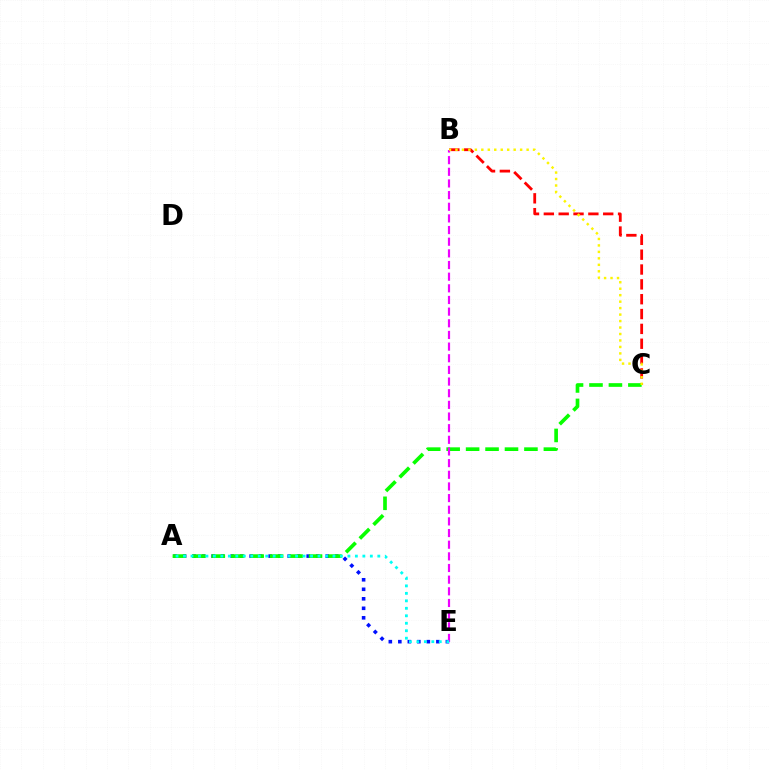{('A', 'E'): [{'color': '#0010ff', 'line_style': 'dotted', 'thickness': 2.58}, {'color': '#00fff6', 'line_style': 'dotted', 'thickness': 2.03}], ('B', 'C'): [{'color': '#ff0000', 'line_style': 'dashed', 'thickness': 2.02}, {'color': '#fcf500', 'line_style': 'dotted', 'thickness': 1.76}], ('A', 'C'): [{'color': '#08ff00', 'line_style': 'dashed', 'thickness': 2.64}], ('B', 'E'): [{'color': '#ee00ff', 'line_style': 'dashed', 'thickness': 1.58}]}